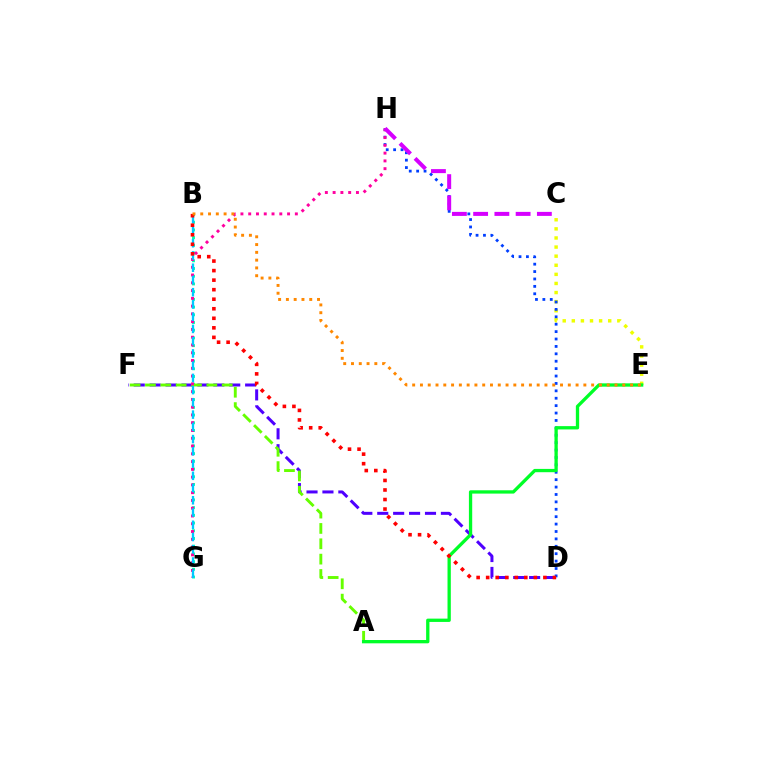{('D', 'F'): [{'color': '#4f00ff', 'line_style': 'dashed', 'thickness': 2.16}], ('B', 'G'): [{'color': '#00ffaf', 'line_style': 'dotted', 'thickness': 2.1}, {'color': '#00c7ff', 'line_style': 'dashed', 'thickness': 1.66}], ('A', 'F'): [{'color': '#66ff00', 'line_style': 'dashed', 'thickness': 2.08}], ('C', 'E'): [{'color': '#eeff00', 'line_style': 'dotted', 'thickness': 2.47}], ('D', 'H'): [{'color': '#003fff', 'line_style': 'dotted', 'thickness': 2.01}], ('G', 'H'): [{'color': '#ff00a0', 'line_style': 'dotted', 'thickness': 2.11}], ('A', 'E'): [{'color': '#00ff27', 'line_style': 'solid', 'thickness': 2.38}], ('C', 'H'): [{'color': '#d600ff', 'line_style': 'dashed', 'thickness': 2.89}], ('B', 'D'): [{'color': '#ff0000', 'line_style': 'dotted', 'thickness': 2.59}], ('B', 'E'): [{'color': '#ff8800', 'line_style': 'dotted', 'thickness': 2.11}]}